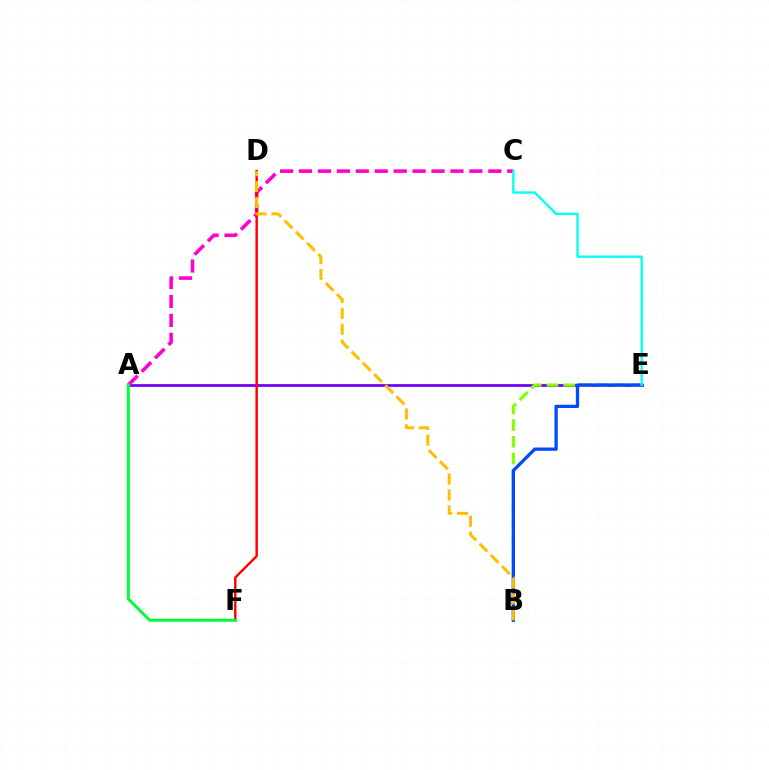{('A', 'E'): [{'color': '#7200ff', 'line_style': 'solid', 'thickness': 1.99}], ('A', 'C'): [{'color': '#ff00cf', 'line_style': 'dashed', 'thickness': 2.57}], ('B', 'E'): [{'color': '#84ff00', 'line_style': 'dashed', 'thickness': 2.27}, {'color': '#004bff', 'line_style': 'solid', 'thickness': 2.37}], ('D', 'F'): [{'color': '#ff0000', 'line_style': 'solid', 'thickness': 1.75}], ('C', 'E'): [{'color': '#00fff6', 'line_style': 'solid', 'thickness': 1.69}], ('B', 'D'): [{'color': '#ffbd00', 'line_style': 'dashed', 'thickness': 2.16}], ('A', 'F'): [{'color': '#00ff39', 'line_style': 'solid', 'thickness': 2.18}]}